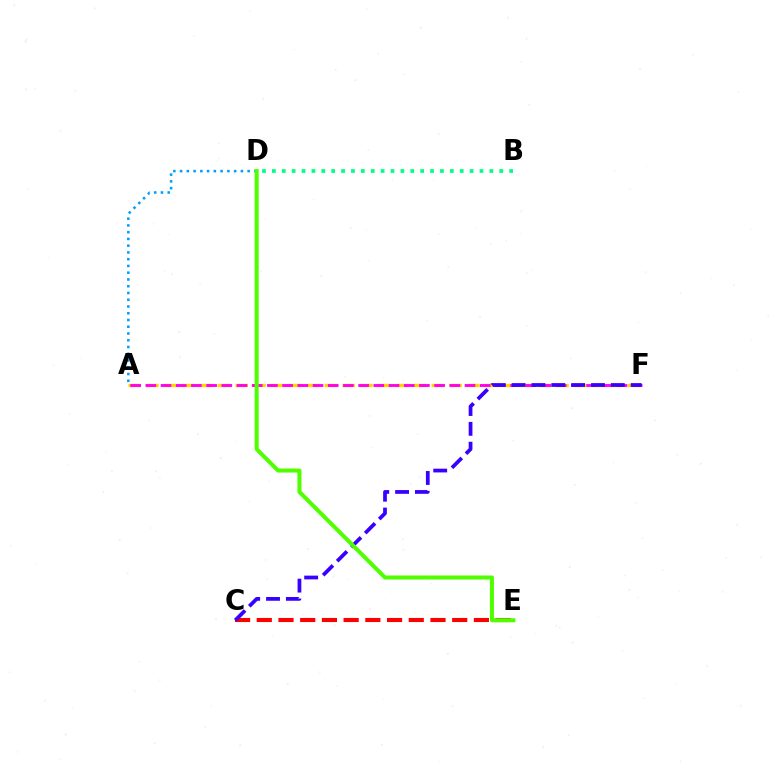{('B', 'D'): [{'color': '#00ff86', 'line_style': 'dotted', 'thickness': 2.69}], ('C', 'E'): [{'color': '#ff0000', 'line_style': 'dashed', 'thickness': 2.95}], ('A', 'F'): [{'color': '#ffd500', 'line_style': 'dashed', 'thickness': 2.42}, {'color': '#ff00ed', 'line_style': 'dashed', 'thickness': 2.06}], ('A', 'D'): [{'color': '#009eff', 'line_style': 'dotted', 'thickness': 1.84}], ('C', 'F'): [{'color': '#3700ff', 'line_style': 'dashed', 'thickness': 2.7}], ('D', 'E'): [{'color': '#4fff00', 'line_style': 'solid', 'thickness': 2.89}]}